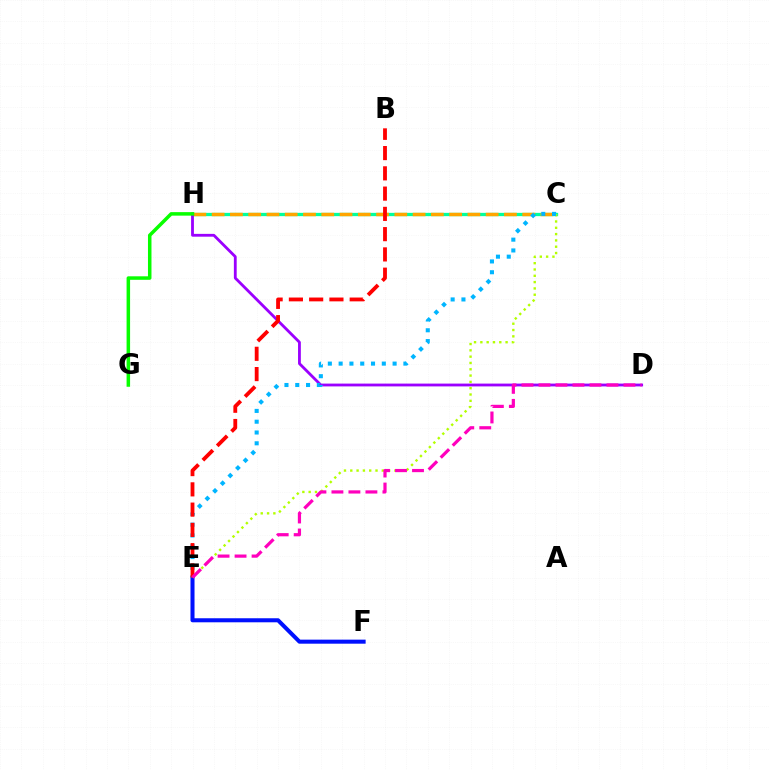{('C', 'H'): [{'color': '#00ff9d', 'line_style': 'solid', 'thickness': 2.37}, {'color': '#ffa500', 'line_style': 'dashed', 'thickness': 2.48}], ('C', 'E'): [{'color': '#b3ff00', 'line_style': 'dotted', 'thickness': 1.71}, {'color': '#00b5ff', 'line_style': 'dotted', 'thickness': 2.93}], ('E', 'F'): [{'color': '#0010ff', 'line_style': 'solid', 'thickness': 2.91}], ('D', 'H'): [{'color': '#9b00ff', 'line_style': 'solid', 'thickness': 2.02}], ('G', 'H'): [{'color': '#08ff00', 'line_style': 'solid', 'thickness': 2.53}], ('B', 'E'): [{'color': '#ff0000', 'line_style': 'dashed', 'thickness': 2.75}], ('D', 'E'): [{'color': '#ff00bd', 'line_style': 'dashed', 'thickness': 2.31}]}